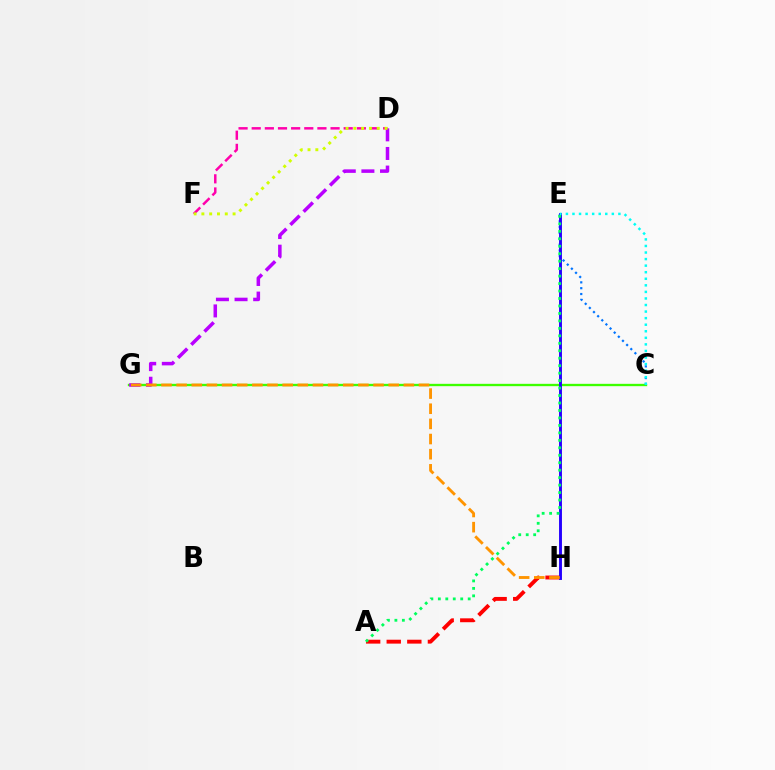{('C', 'G'): [{'color': '#3dff00', 'line_style': 'solid', 'thickness': 1.69}], ('C', 'E'): [{'color': '#0074ff', 'line_style': 'dotted', 'thickness': 1.59}, {'color': '#00fff6', 'line_style': 'dotted', 'thickness': 1.78}], ('D', 'G'): [{'color': '#b900ff', 'line_style': 'dashed', 'thickness': 2.53}], ('A', 'H'): [{'color': '#ff0000', 'line_style': 'dashed', 'thickness': 2.8}], ('E', 'H'): [{'color': '#2500ff', 'line_style': 'solid', 'thickness': 2.09}], ('A', 'E'): [{'color': '#00ff5c', 'line_style': 'dotted', 'thickness': 2.03}], ('D', 'F'): [{'color': '#ff00ac', 'line_style': 'dashed', 'thickness': 1.79}, {'color': '#d1ff00', 'line_style': 'dotted', 'thickness': 2.12}], ('G', 'H'): [{'color': '#ff9400', 'line_style': 'dashed', 'thickness': 2.06}]}